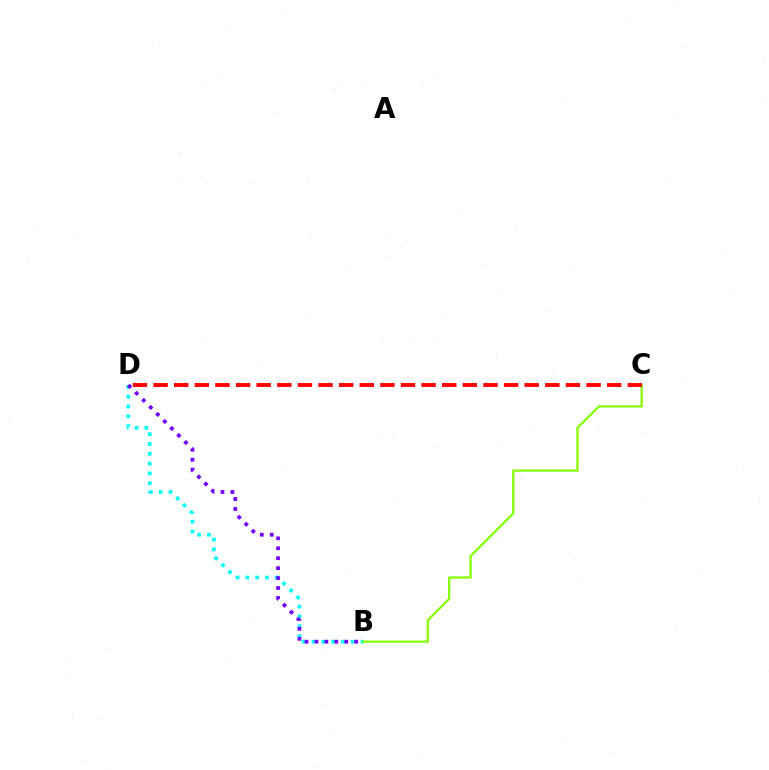{('B', 'D'): [{'color': '#00fff6', 'line_style': 'dotted', 'thickness': 2.67}, {'color': '#7200ff', 'line_style': 'dotted', 'thickness': 2.7}], ('B', 'C'): [{'color': '#84ff00', 'line_style': 'solid', 'thickness': 1.61}], ('C', 'D'): [{'color': '#ff0000', 'line_style': 'dashed', 'thickness': 2.8}]}